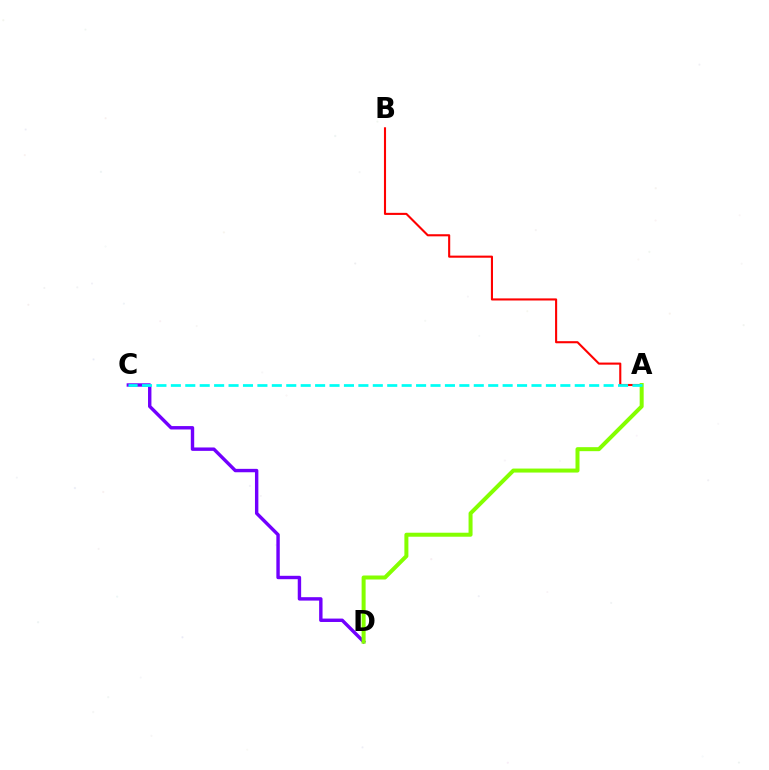{('C', 'D'): [{'color': '#7200ff', 'line_style': 'solid', 'thickness': 2.45}], ('A', 'B'): [{'color': '#ff0000', 'line_style': 'solid', 'thickness': 1.51}], ('A', 'D'): [{'color': '#84ff00', 'line_style': 'solid', 'thickness': 2.88}], ('A', 'C'): [{'color': '#00fff6', 'line_style': 'dashed', 'thickness': 1.96}]}